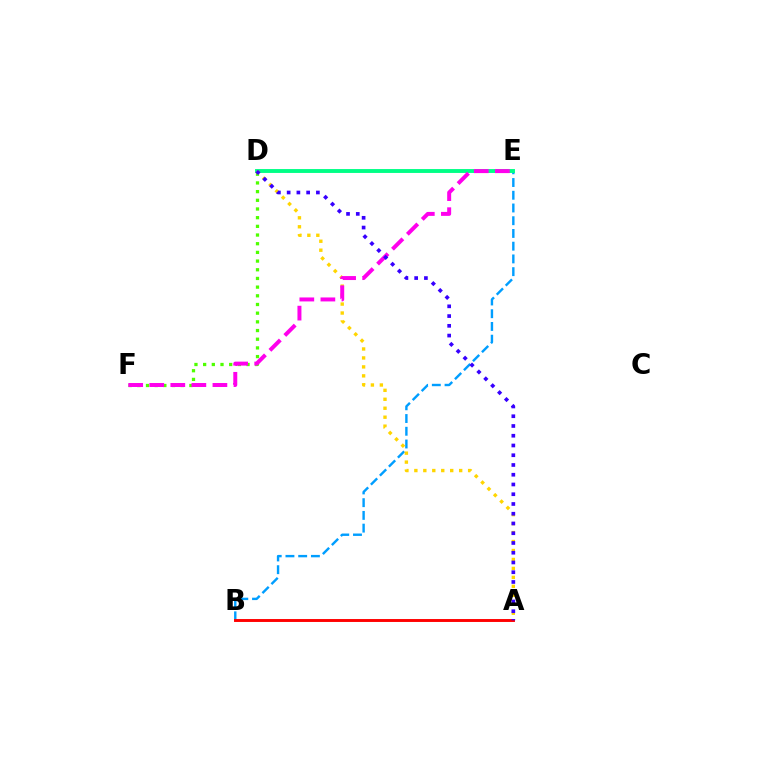{('B', 'E'): [{'color': '#009eff', 'line_style': 'dashed', 'thickness': 1.73}], ('D', 'E'): [{'color': '#00ff86', 'line_style': 'solid', 'thickness': 2.8}], ('D', 'F'): [{'color': '#4fff00', 'line_style': 'dotted', 'thickness': 2.36}], ('A', 'D'): [{'color': '#ffd500', 'line_style': 'dotted', 'thickness': 2.43}, {'color': '#3700ff', 'line_style': 'dotted', 'thickness': 2.65}], ('A', 'B'): [{'color': '#ff0000', 'line_style': 'solid', 'thickness': 2.1}], ('E', 'F'): [{'color': '#ff00ed', 'line_style': 'dashed', 'thickness': 2.86}]}